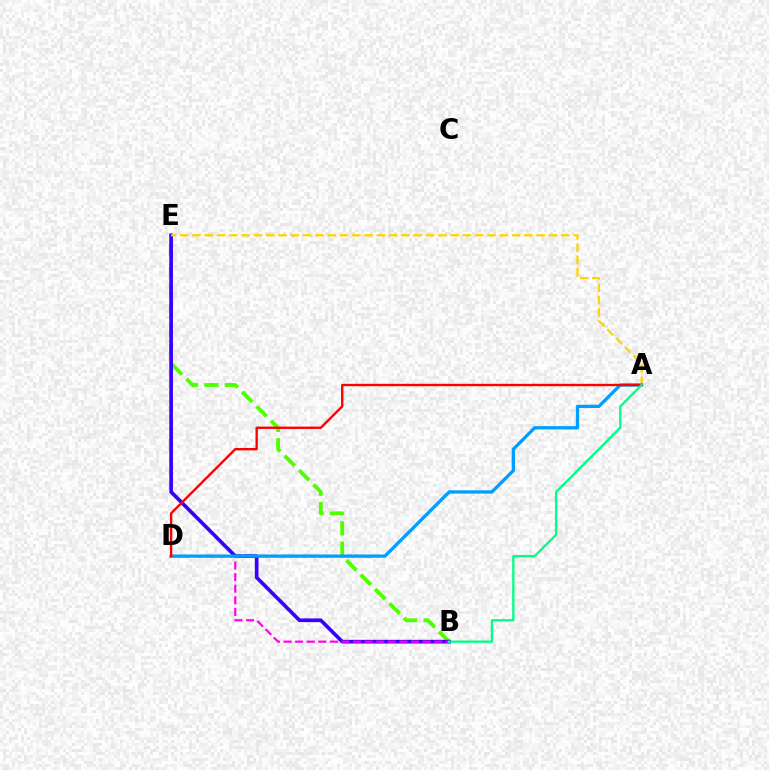{('B', 'E'): [{'color': '#4fff00', 'line_style': 'dashed', 'thickness': 2.77}, {'color': '#3700ff', 'line_style': 'solid', 'thickness': 2.64}], ('B', 'D'): [{'color': '#ff00ed', 'line_style': 'dashed', 'thickness': 1.57}], ('A', 'E'): [{'color': '#ffd500', 'line_style': 'dashed', 'thickness': 1.67}], ('A', 'D'): [{'color': '#009eff', 'line_style': 'solid', 'thickness': 2.37}, {'color': '#ff0000', 'line_style': 'solid', 'thickness': 1.7}], ('A', 'B'): [{'color': '#00ff86', 'line_style': 'solid', 'thickness': 1.67}]}